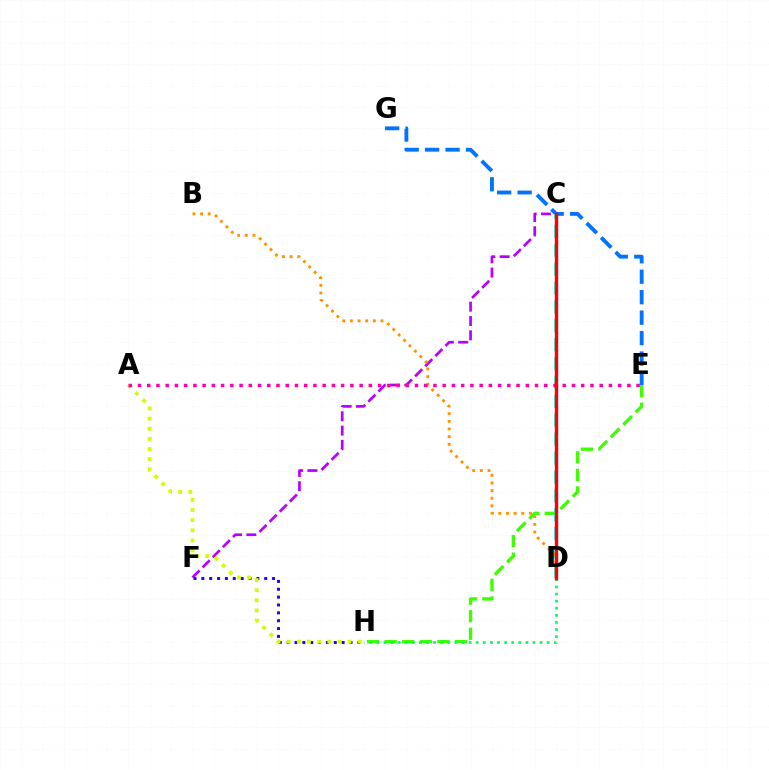{('F', 'H'): [{'color': '#2500ff', 'line_style': 'dotted', 'thickness': 2.13}], ('A', 'H'): [{'color': '#d1ff00', 'line_style': 'dotted', 'thickness': 2.75}], ('E', 'G'): [{'color': '#0074ff', 'line_style': 'dashed', 'thickness': 2.78}], ('E', 'H'): [{'color': '#3dff00', 'line_style': 'dashed', 'thickness': 2.38}], ('C', 'F'): [{'color': '#b900ff', 'line_style': 'dashed', 'thickness': 1.94}], ('C', 'D'): [{'color': '#00fff6', 'line_style': 'dashed', 'thickness': 2.57}, {'color': '#ff0000', 'line_style': 'solid', 'thickness': 2.44}], ('D', 'H'): [{'color': '#00ff5c', 'line_style': 'dotted', 'thickness': 1.93}], ('B', 'D'): [{'color': '#ff9400', 'line_style': 'dotted', 'thickness': 2.08}], ('A', 'E'): [{'color': '#ff00ac', 'line_style': 'dotted', 'thickness': 2.51}]}